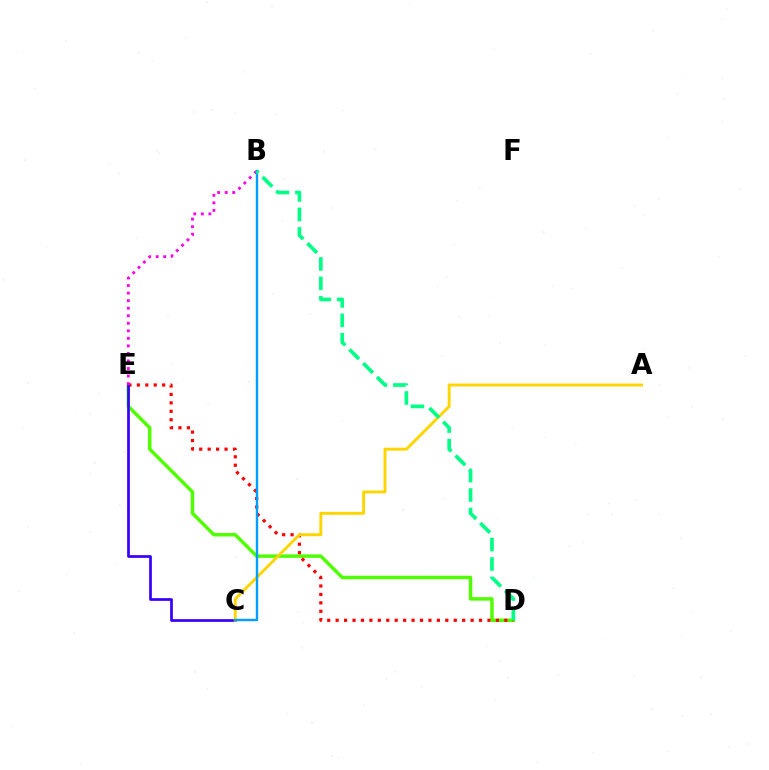{('D', 'E'): [{'color': '#4fff00', 'line_style': 'solid', 'thickness': 2.48}, {'color': '#ff0000', 'line_style': 'dotted', 'thickness': 2.29}], ('C', 'E'): [{'color': '#3700ff', 'line_style': 'solid', 'thickness': 1.96}], ('A', 'C'): [{'color': '#ffd500', 'line_style': 'solid', 'thickness': 2.1}], ('B', 'E'): [{'color': '#ff00ed', 'line_style': 'dotted', 'thickness': 2.05}], ('B', 'C'): [{'color': '#009eff', 'line_style': 'solid', 'thickness': 1.73}], ('B', 'D'): [{'color': '#00ff86', 'line_style': 'dashed', 'thickness': 2.64}]}